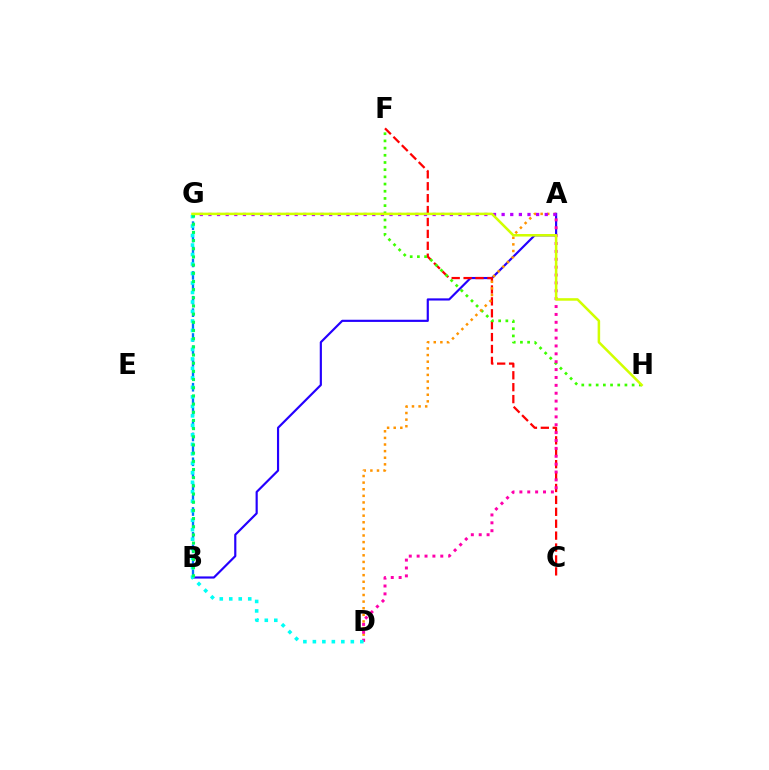{('A', 'B'): [{'color': '#2500ff', 'line_style': 'solid', 'thickness': 1.56}], ('B', 'G'): [{'color': '#0074ff', 'line_style': 'dashed', 'thickness': 1.69}, {'color': '#00ff5c', 'line_style': 'dotted', 'thickness': 2.22}], ('C', 'F'): [{'color': '#ff0000', 'line_style': 'dashed', 'thickness': 1.62}], ('F', 'H'): [{'color': '#3dff00', 'line_style': 'dotted', 'thickness': 1.95}], ('A', 'D'): [{'color': '#ff9400', 'line_style': 'dotted', 'thickness': 1.8}, {'color': '#ff00ac', 'line_style': 'dotted', 'thickness': 2.14}], ('A', 'G'): [{'color': '#b900ff', 'line_style': 'dotted', 'thickness': 2.34}], ('D', 'G'): [{'color': '#00fff6', 'line_style': 'dotted', 'thickness': 2.58}], ('G', 'H'): [{'color': '#d1ff00', 'line_style': 'solid', 'thickness': 1.82}]}